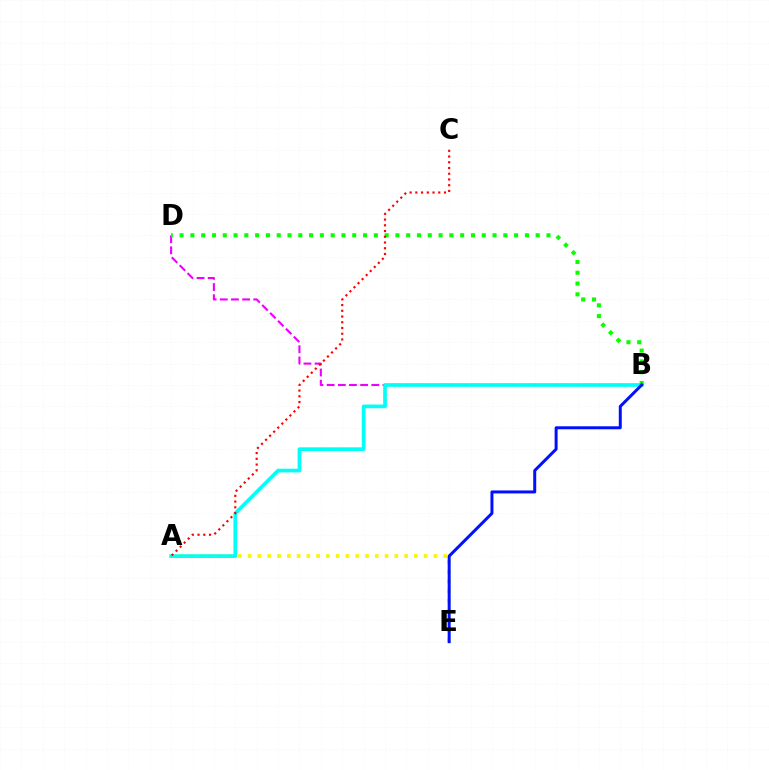{('A', 'E'): [{'color': '#fcf500', 'line_style': 'dotted', 'thickness': 2.66}], ('B', 'D'): [{'color': '#ee00ff', 'line_style': 'dashed', 'thickness': 1.52}, {'color': '#08ff00', 'line_style': 'dotted', 'thickness': 2.93}], ('A', 'B'): [{'color': '#00fff6', 'line_style': 'solid', 'thickness': 2.65}], ('B', 'E'): [{'color': '#0010ff', 'line_style': 'solid', 'thickness': 2.15}], ('A', 'C'): [{'color': '#ff0000', 'line_style': 'dotted', 'thickness': 1.56}]}